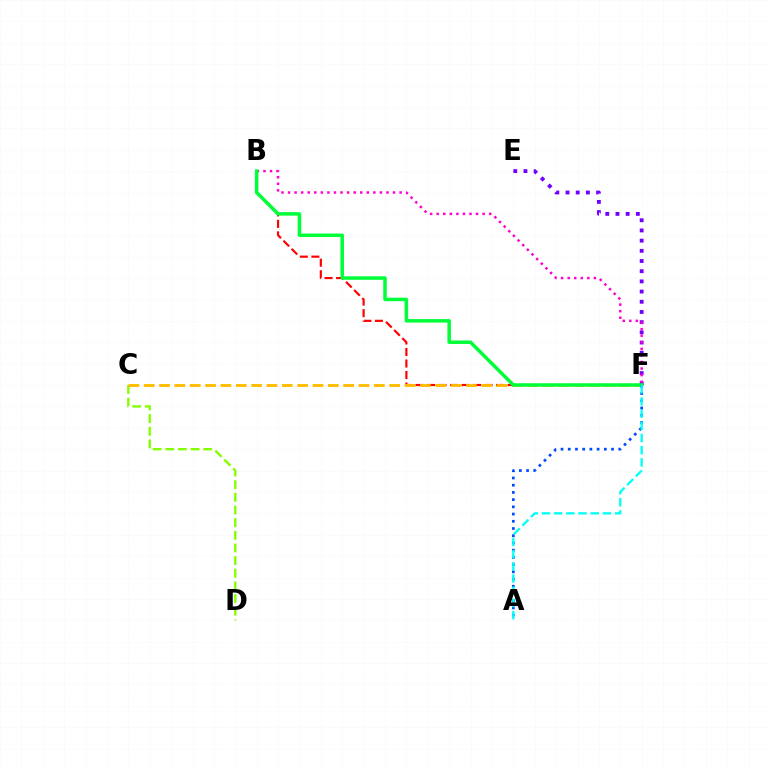{('E', 'F'): [{'color': '#7200ff', 'line_style': 'dotted', 'thickness': 2.77}], ('B', 'F'): [{'color': '#ff0000', 'line_style': 'dashed', 'thickness': 1.56}, {'color': '#ff00cf', 'line_style': 'dotted', 'thickness': 1.78}, {'color': '#00ff39', 'line_style': 'solid', 'thickness': 2.52}], ('C', 'D'): [{'color': '#84ff00', 'line_style': 'dashed', 'thickness': 1.72}], ('C', 'F'): [{'color': '#ffbd00', 'line_style': 'dashed', 'thickness': 2.08}], ('A', 'F'): [{'color': '#004bff', 'line_style': 'dotted', 'thickness': 1.96}, {'color': '#00fff6', 'line_style': 'dashed', 'thickness': 1.66}]}